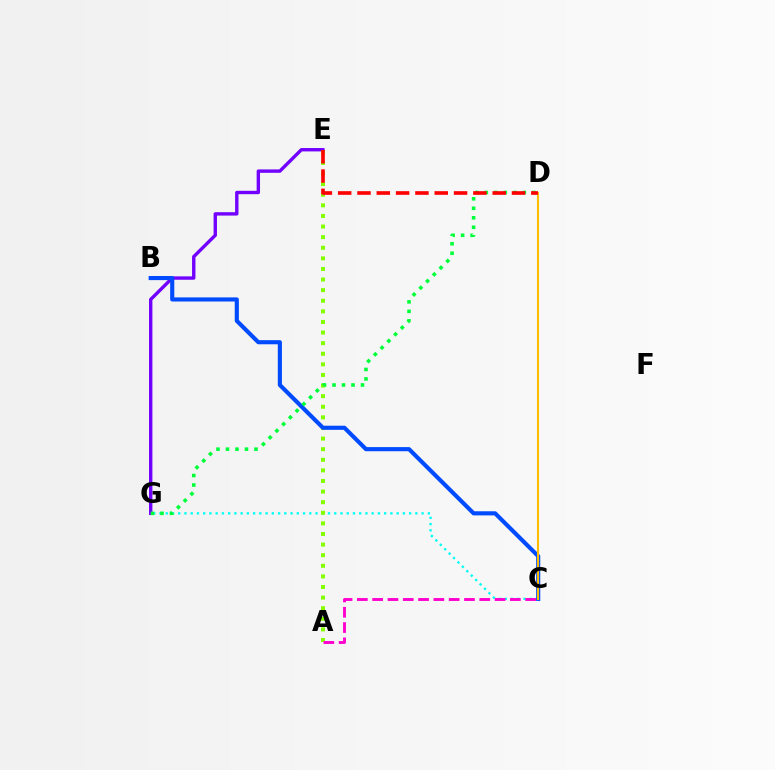{('E', 'G'): [{'color': '#7200ff', 'line_style': 'solid', 'thickness': 2.44}], ('C', 'G'): [{'color': '#00fff6', 'line_style': 'dotted', 'thickness': 1.7}], ('A', 'E'): [{'color': '#84ff00', 'line_style': 'dotted', 'thickness': 2.88}], ('B', 'C'): [{'color': '#004bff', 'line_style': 'solid', 'thickness': 2.97}], ('A', 'C'): [{'color': '#ff00cf', 'line_style': 'dashed', 'thickness': 2.08}], ('D', 'G'): [{'color': '#00ff39', 'line_style': 'dotted', 'thickness': 2.58}], ('C', 'D'): [{'color': '#ffbd00', 'line_style': 'solid', 'thickness': 1.5}], ('D', 'E'): [{'color': '#ff0000', 'line_style': 'dashed', 'thickness': 2.62}]}